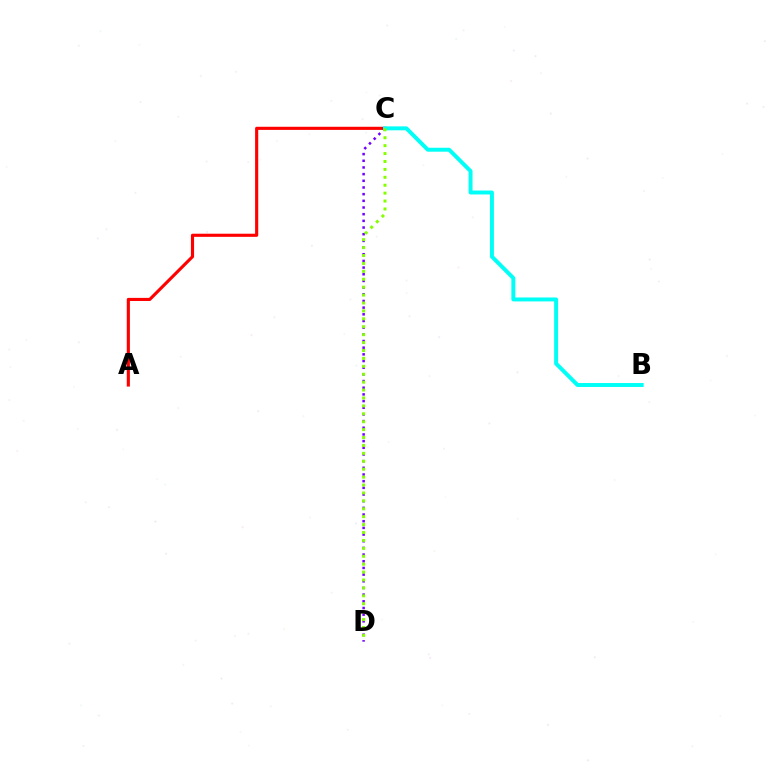{('A', 'C'): [{'color': '#ff0000', 'line_style': 'solid', 'thickness': 2.25}], ('C', 'D'): [{'color': '#7200ff', 'line_style': 'dotted', 'thickness': 1.81}, {'color': '#84ff00', 'line_style': 'dotted', 'thickness': 2.15}], ('B', 'C'): [{'color': '#00fff6', 'line_style': 'solid', 'thickness': 2.84}]}